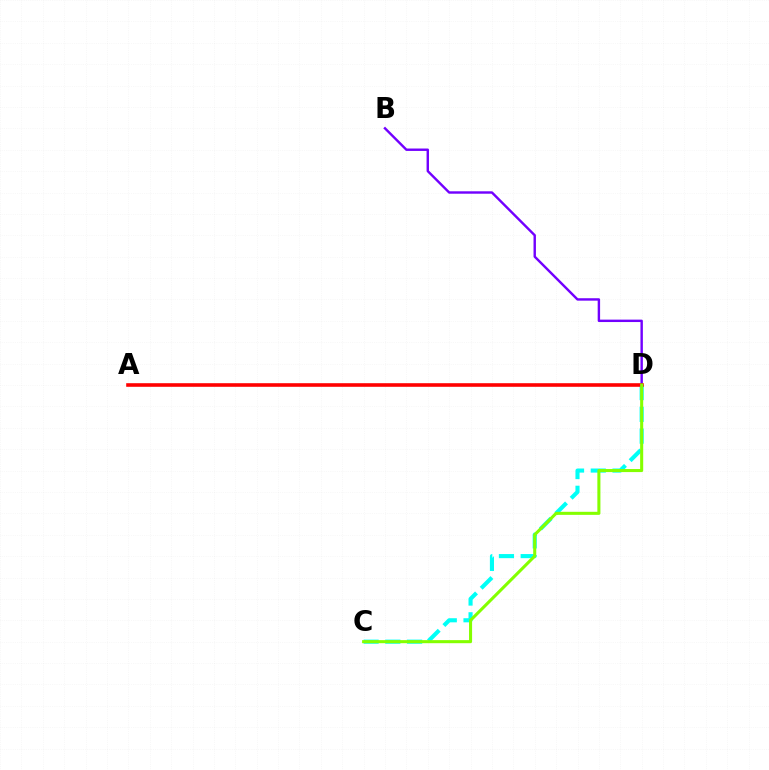{('B', 'D'): [{'color': '#7200ff', 'line_style': 'solid', 'thickness': 1.74}], ('C', 'D'): [{'color': '#00fff6', 'line_style': 'dashed', 'thickness': 2.96}, {'color': '#84ff00', 'line_style': 'solid', 'thickness': 2.2}], ('A', 'D'): [{'color': '#ff0000', 'line_style': 'solid', 'thickness': 2.59}]}